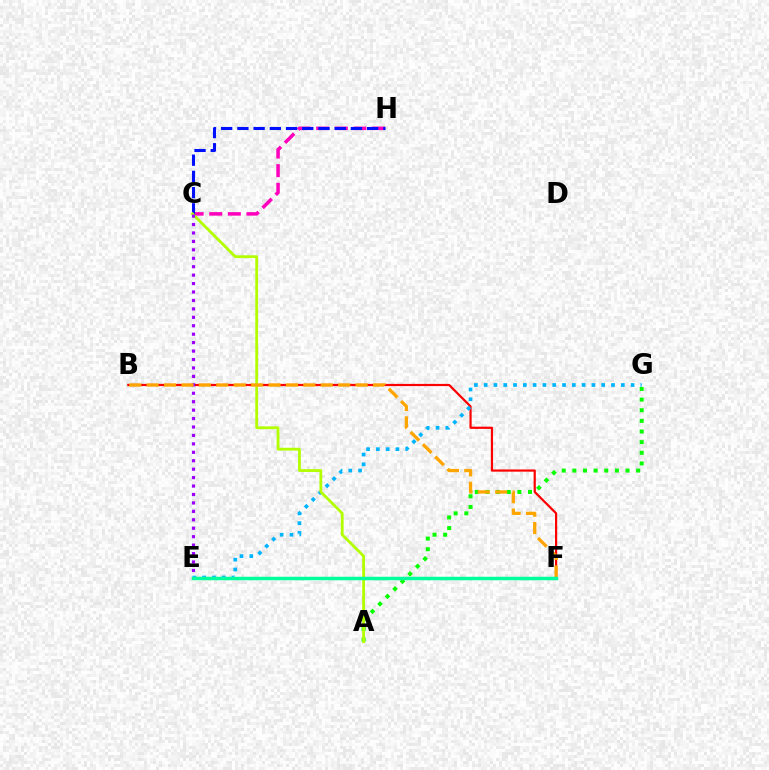{('B', 'F'): [{'color': '#ff0000', 'line_style': 'solid', 'thickness': 1.59}, {'color': '#ffa500', 'line_style': 'dashed', 'thickness': 2.37}], ('C', 'H'): [{'color': '#ff00bd', 'line_style': 'dashed', 'thickness': 2.53}, {'color': '#0010ff', 'line_style': 'dashed', 'thickness': 2.2}], ('E', 'G'): [{'color': '#00b5ff', 'line_style': 'dotted', 'thickness': 2.66}], ('A', 'G'): [{'color': '#08ff00', 'line_style': 'dotted', 'thickness': 2.89}], ('A', 'C'): [{'color': '#b3ff00', 'line_style': 'solid', 'thickness': 2.02}], ('C', 'E'): [{'color': '#9b00ff', 'line_style': 'dotted', 'thickness': 2.29}], ('E', 'F'): [{'color': '#00ff9d', 'line_style': 'solid', 'thickness': 2.51}]}